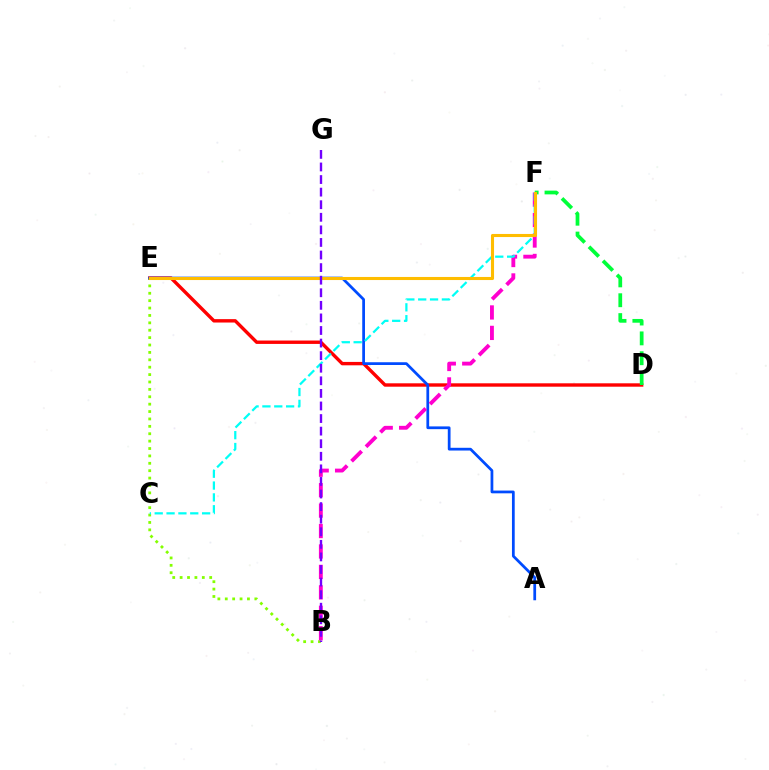{('D', 'E'): [{'color': '#ff0000', 'line_style': 'solid', 'thickness': 2.44}], ('B', 'E'): [{'color': '#84ff00', 'line_style': 'dotted', 'thickness': 2.01}], ('A', 'E'): [{'color': '#004bff', 'line_style': 'solid', 'thickness': 1.98}], ('B', 'F'): [{'color': '#ff00cf', 'line_style': 'dashed', 'thickness': 2.78}], ('D', 'F'): [{'color': '#00ff39', 'line_style': 'dashed', 'thickness': 2.7}], ('C', 'F'): [{'color': '#00fff6', 'line_style': 'dashed', 'thickness': 1.61}], ('E', 'F'): [{'color': '#ffbd00', 'line_style': 'solid', 'thickness': 2.22}], ('B', 'G'): [{'color': '#7200ff', 'line_style': 'dashed', 'thickness': 1.71}]}